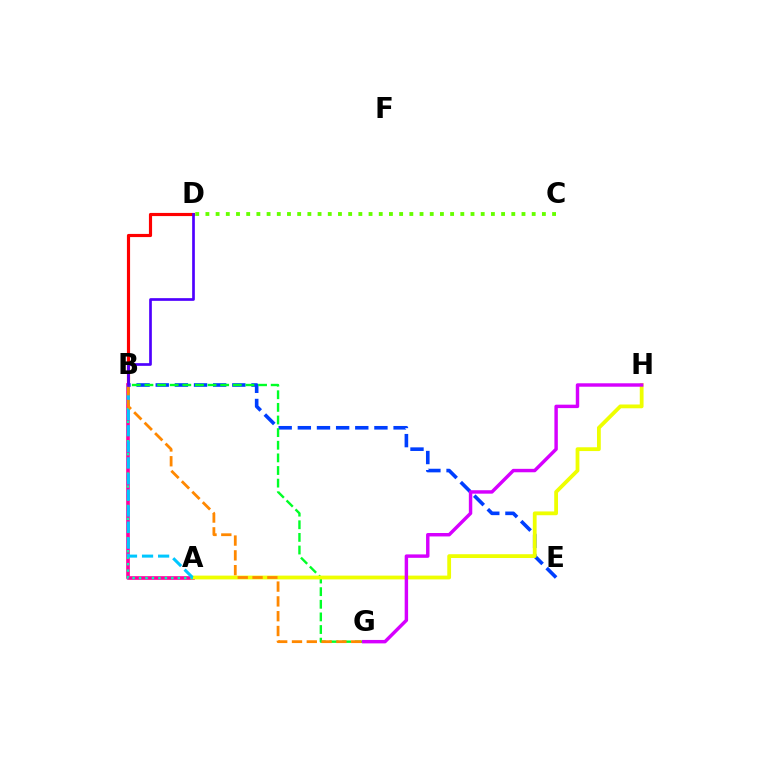{('B', 'D'): [{'color': '#ff0000', 'line_style': 'solid', 'thickness': 2.27}, {'color': '#4f00ff', 'line_style': 'solid', 'thickness': 1.93}], ('A', 'B'): [{'color': '#ff00a0', 'line_style': 'solid', 'thickness': 2.63}, {'color': '#00ffaf', 'line_style': 'dotted', 'thickness': 1.76}, {'color': '#00c7ff', 'line_style': 'dashed', 'thickness': 2.18}], ('B', 'E'): [{'color': '#003fff', 'line_style': 'dashed', 'thickness': 2.6}], ('B', 'G'): [{'color': '#00ff27', 'line_style': 'dashed', 'thickness': 1.72}, {'color': '#ff8800', 'line_style': 'dashed', 'thickness': 2.01}], ('A', 'H'): [{'color': '#eeff00', 'line_style': 'solid', 'thickness': 2.73}], ('G', 'H'): [{'color': '#d600ff', 'line_style': 'solid', 'thickness': 2.47}], ('C', 'D'): [{'color': '#66ff00', 'line_style': 'dotted', 'thickness': 2.77}]}